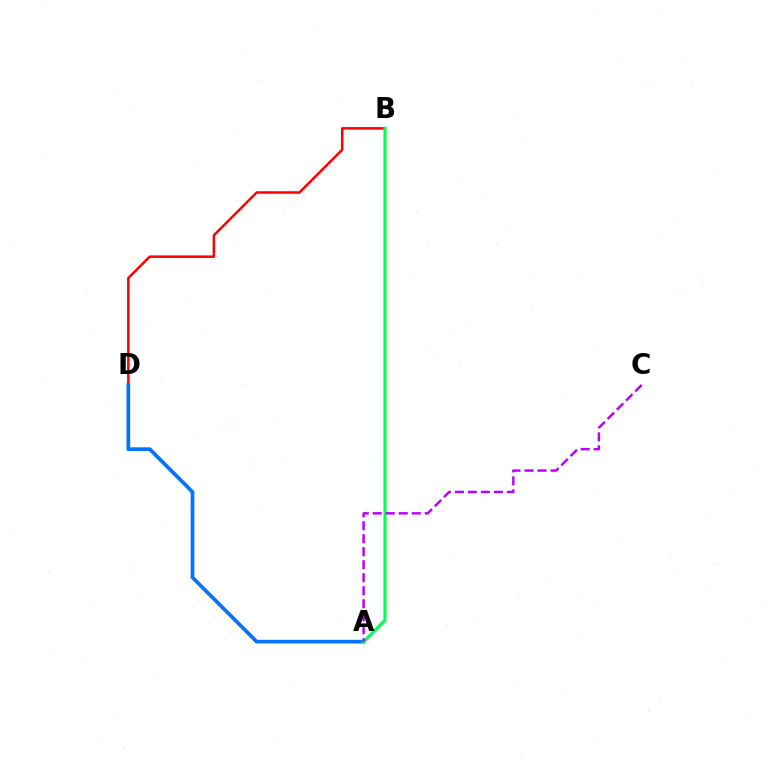{('B', 'D'): [{'color': '#ff0000', 'line_style': 'solid', 'thickness': 1.81}], ('A', 'B'): [{'color': '#d1ff00', 'line_style': 'solid', 'thickness': 1.63}, {'color': '#00ff5c', 'line_style': 'solid', 'thickness': 2.24}], ('A', 'D'): [{'color': '#0074ff', 'line_style': 'solid', 'thickness': 2.67}], ('A', 'C'): [{'color': '#b900ff', 'line_style': 'dashed', 'thickness': 1.77}]}